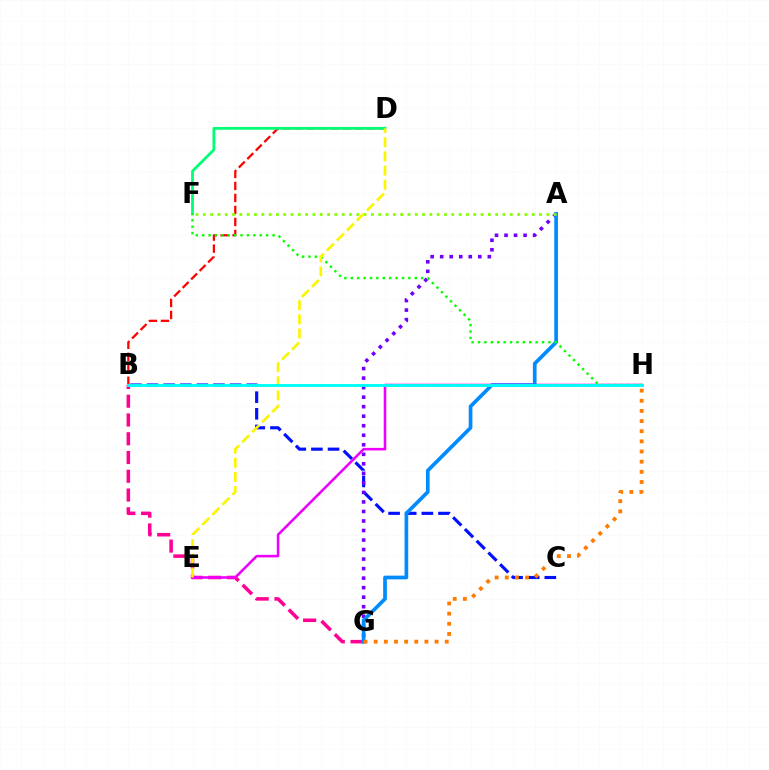{('B', 'G'): [{'color': '#ff0094', 'line_style': 'dashed', 'thickness': 2.55}], ('B', 'D'): [{'color': '#ff0000', 'line_style': 'dashed', 'thickness': 1.63}], ('B', 'C'): [{'color': '#0010ff', 'line_style': 'dashed', 'thickness': 2.26}], ('A', 'G'): [{'color': '#7200ff', 'line_style': 'dotted', 'thickness': 2.59}, {'color': '#008cff', 'line_style': 'solid', 'thickness': 2.66}], ('D', 'F'): [{'color': '#00ff74', 'line_style': 'solid', 'thickness': 2.02}], ('E', 'H'): [{'color': '#ee00ff', 'line_style': 'solid', 'thickness': 1.85}], ('A', 'F'): [{'color': '#84ff00', 'line_style': 'dotted', 'thickness': 1.99}], ('F', 'H'): [{'color': '#08ff00', 'line_style': 'dotted', 'thickness': 1.74}], ('D', 'E'): [{'color': '#fcf500', 'line_style': 'dashed', 'thickness': 1.92}], ('B', 'H'): [{'color': '#00fff6', 'line_style': 'solid', 'thickness': 2.09}], ('G', 'H'): [{'color': '#ff7c00', 'line_style': 'dotted', 'thickness': 2.76}]}